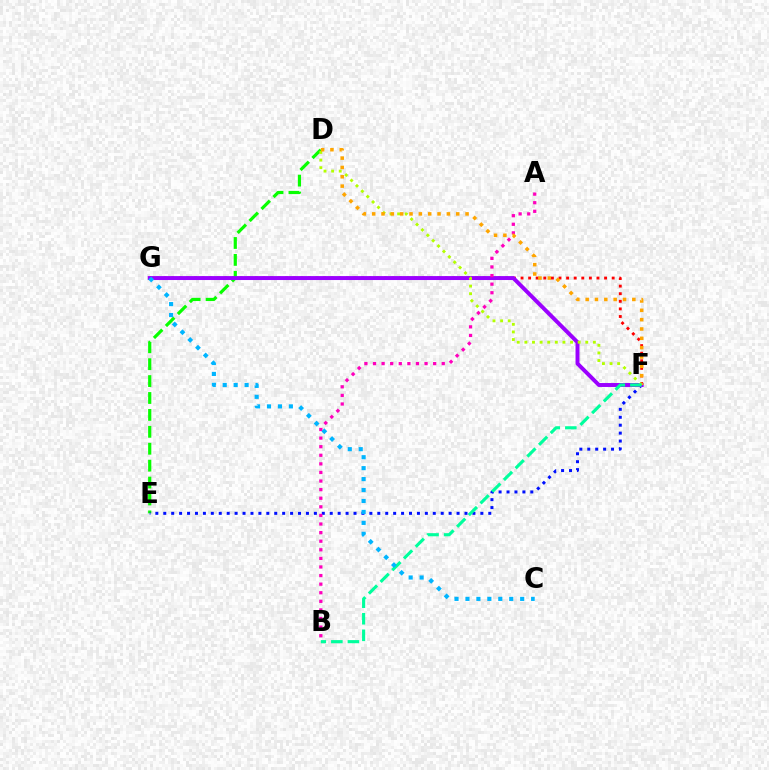{('F', 'G'): [{'color': '#ff0000', 'line_style': 'dotted', 'thickness': 2.06}, {'color': '#9b00ff', 'line_style': 'solid', 'thickness': 2.84}], ('D', 'E'): [{'color': '#08ff00', 'line_style': 'dashed', 'thickness': 2.3}], ('E', 'F'): [{'color': '#0010ff', 'line_style': 'dotted', 'thickness': 2.15}], ('A', 'B'): [{'color': '#ff00bd', 'line_style': 'dotted', 'thickness': 2.33}], ('D', 'F'): [{'color': '#b3ff00', 'line_style': 'dotted', 'thickness': 2.07}, {'color': '#ffa500', 'line_style': 'dotted', 'thickness': 2.54}], ('B', 'F'): [{'color': '#00ff9d', 'line_style': 'dashed', 'thickness': 2.25}], ('C', 'G'): [{'color': '#00b5ff', 'line_style': 'dotted', 'thickness': 2.97}]}